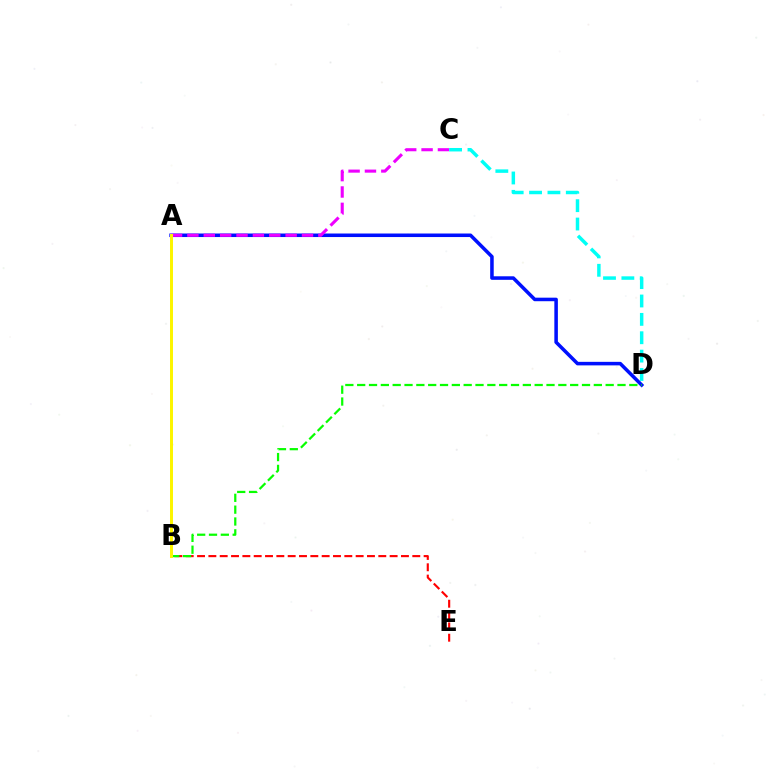{('A', 'D'): [{'color': '#0010ff', 'line_style': 'solid', 'thickness': 2.55}], ('A', 'C'): [{'color': '#ee00ff', 'line_style': 'dashed', 'thickness': 2.22}], ('B', 'E'): [{'color': '#ff0000', 'line_style': 'dashed', 'thickness': 1.54}], ('B', 'D'): [{'color': '#08ff00', 'line_style': 'dashed', 'thickness': 1.61}], ('A', 'B'): [{'color': '#fcf500', 'line_style': 'solid', 'thickness': 2.14}], ('C', 'D'): [{'color': '#00fff6', 'line_style': 'dashed', 'thickness': 2.5}]}